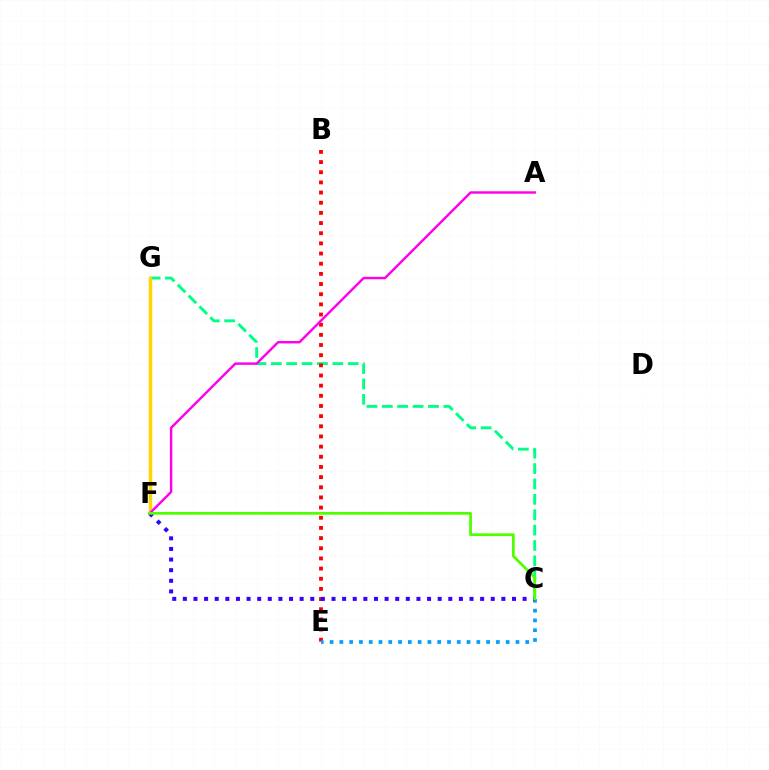{('C', 'G'): [{'color': '#00ff86', 'line_style': 'dashed', 'thickness': 2.09}], ('B', 'E'): [{'color': '#ff0000', 'line_style': 'dotted', 'thickness': 2.76}], ('C', 'E'): [{'color': '#009eff', 'line_style': 'dotted', 'thickness': 2.66}], ('F', 'G'): [{'color': '#ffd500', 'line_style': 'solid', 'thickness': 2.49}], ('A', 'F'): [{'color': '#ff00ed', 'line_style': 'solid', 'thickness': 1.75}], ('C', 'F'): [{'color': '#3700ff', 'line_style': 'dotted', 'thickness': 2.88}, {'color': '#4fff00', 'line_style': 'solid', 'thickness': 1.98}]}